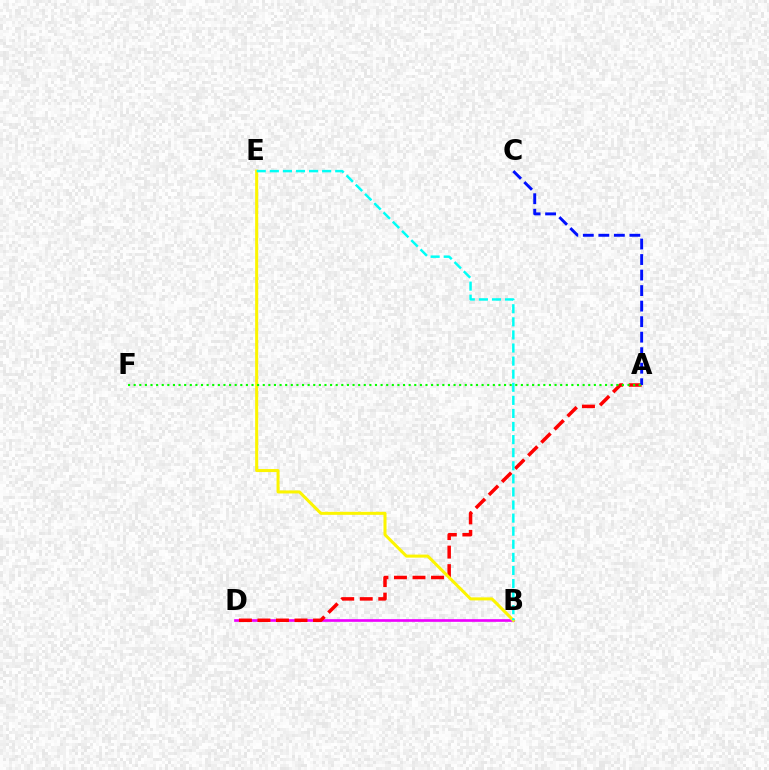{('B', 'D'): [{'color': '#ee00ff', 'line_style': 'solid', 'thickness': 1.92}], ('A', 'D'): [{'color': '#ff0000', 'line_style': 'dashed', 'thickness': 2.52}], ('B', 'E'): [{'color': '#fcf500', 'line_style': 'solid', 'thickness': 2.18}, {'color': '#00fff6', 'line_style': 'dashed', 'thickness': 1.78}], ('A', 'C'): [{'color': '#0010ff', 'line_style': 'dashed', 'thickness': 2.11}], ('A', 'F'): [{'color': '#08ff00', 'line_style': 'dotted', 'thickness': 1.52}]}